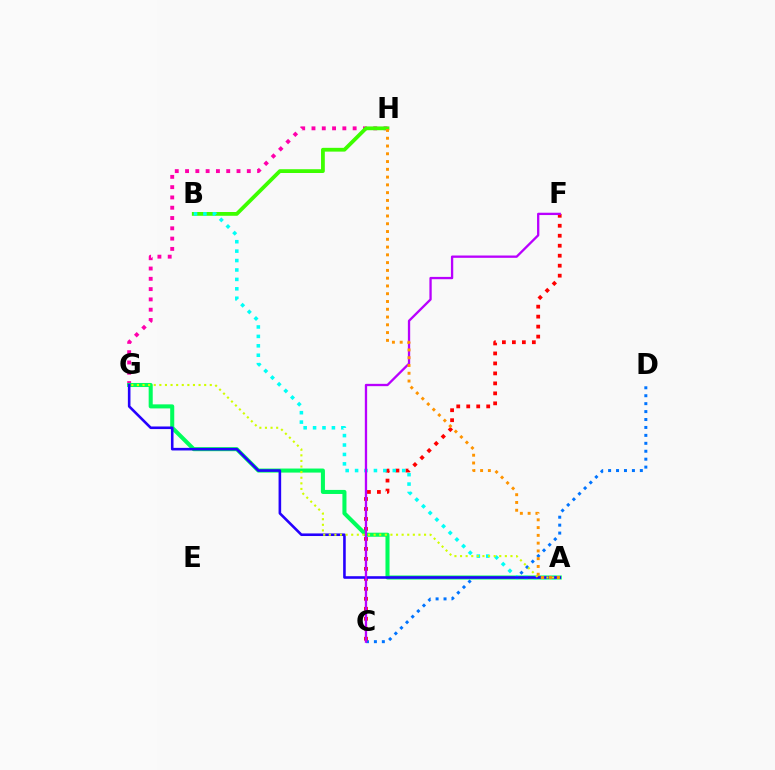{('G', 'H'): [{'color': '#ff00ac', 'line_style': 'dotted', 'thickness': 2.8}], ('B', 'H'): [{'color': '#3dff00', 'line_style': 'solid', 'thickness': 2.72}], ('C', 'D'): [{'color': '#0074ff', 'line_style': 'dotted', 'thickness': 2.16}], ('C', 'F'): [{'color': '#ff0000', 'line_style': 'dotted', 'thickness': 2.71}, {'color': '#b900ff', 'line_style': 'solid', 'thickness': 1.67}], ('A', 'G'): [{'color': '#00ff5c', 'line_style': 'solid', 'thickness': 2.92}, {'color': '#2500ff', 'line_style': 'solid', 'thickness': 1.87}, {'color': '#d1ff00', 'line_style': 'dotted', 'thickness': 1.52}], ('A', 'B'): [{'color': '#00fff6', 'line_style': 'dotted', 'thickness': 2.56}], ('A', 'H'): [{'color': '#ff9400', 'line_style': 'dotted', 'thickness': 2.11}]}